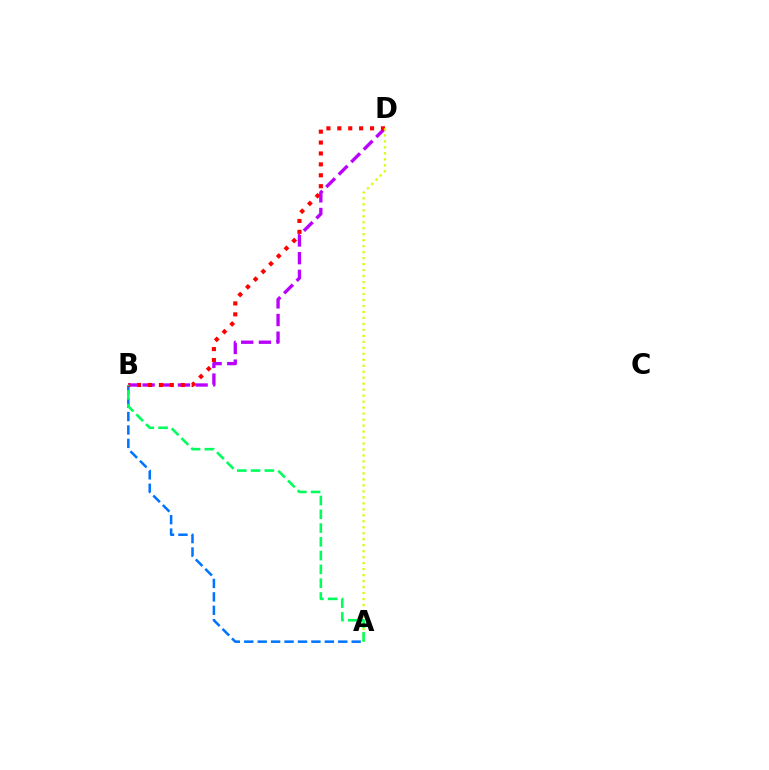{('B', 'D'): [{'color': '#b900ff', 'line_style': 'dashed', 'thickness': 2.4}, {'color': '#ff0000', 'line_style': 'dotted', 'thickness': 2.96}], ('A', 'B'): [{'color': '#0074ff', 'line_style': 'dashed', 'thickness': 1.82}, {'color': '#00ff5c', 'line_style': 'dashed', 'thickness': 1.87}], ('A', 'D'): [{'color': '#d1ff00', 'line_style': 'dotted', 'thickness': 1.62}]}